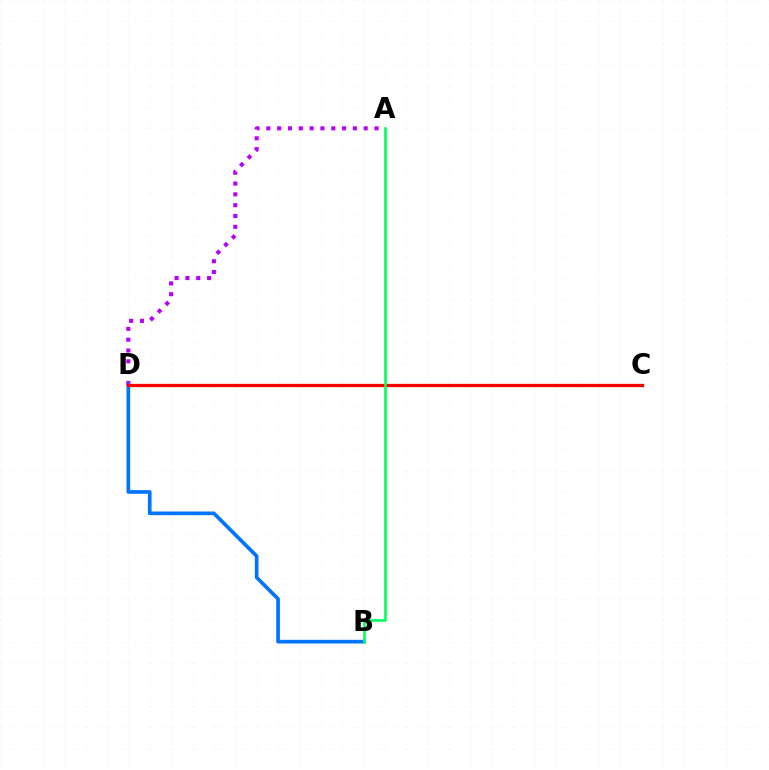{('C', 'D'): [{'color': '#d1ff00', 'line_style': 'dotted', 'thickness': 2.4}, {'color': '#ff0000', 'line_style': 'solid', 'thickness': 2.34}], ('A', 'D'): [{'color': '#b900ff', 'line_style': 'dotted', 'thickness': 2.94}], ('B', 'D'): [{'color': '#0074ff', 'line_style': 'solid', 'thickness': 2.64}], ('A', 'B'): [{'color': '#00ff5c', 'line_style': 'solid', 'thickness': 1.86}]}